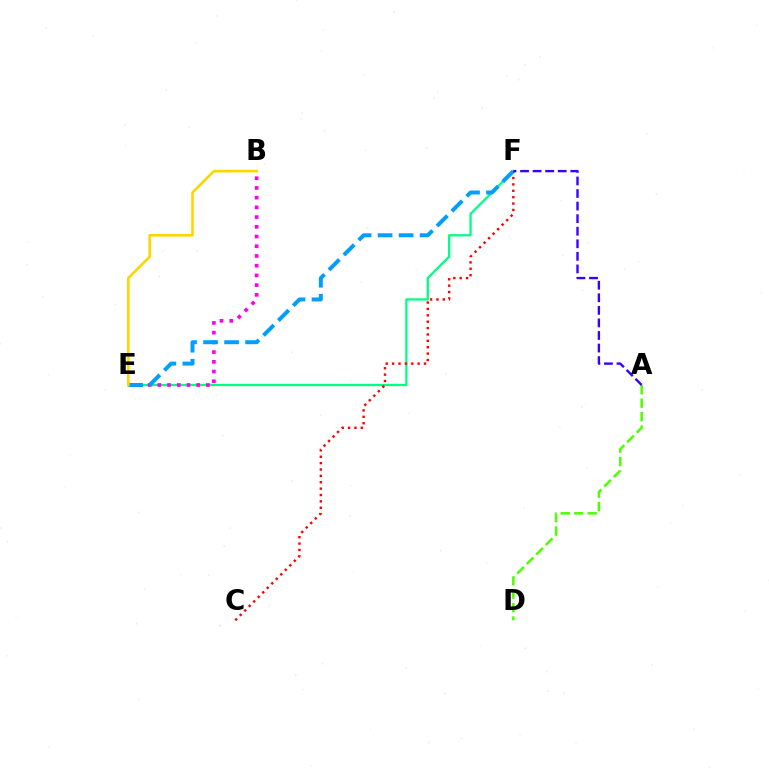{('E', 'F'): [{'color': '#00ff86', 'line_style': 'solid', 'thickness': 1.65}, {'color': '#009eff', 'line_style': 'dashed', 'thickness': 2.86}], ('C', 'F'): [{'color': '#ff0000', 'line_style': 'dotted', 'thickness': 1.73}], ('B', 'E'): [{'color': '#ff00ed', 'line_style': 'dotted', 'thickness': 2.64}, {'color': '#ffd500', 'line_style': 'solid', 'thickness': 1.89}], ('A', 'D'): [{'color': '#4fff00', 'line_style': 'dashed', 'thickness': 1.83}], ('A', 'F'): [{'color': '#3700ff', 'line_style': 'dashed', 'thickness': 1.71}]}